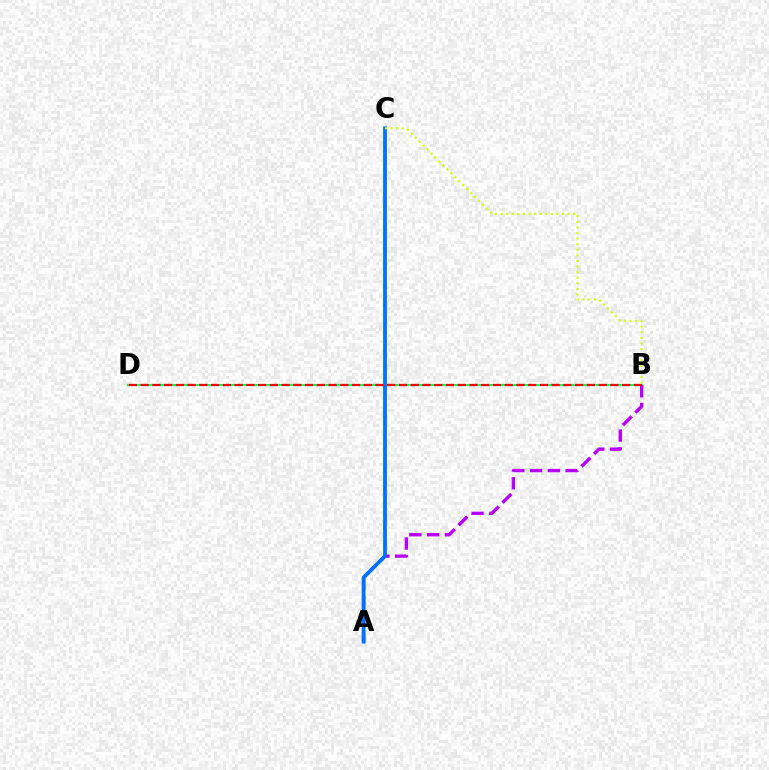{('B', 'D'): [{'color': '#00ff5c', 'line_style': 'solid', 'thickness': 1.51}, {'color': '#ff0000', 'line_style': 'dashed', 'thickness': 1.6}], ('A', 'B'): [{'color': '#b900ff', 'line_style': 'dashed', 'thickness': 2.41}], ('A', 'C'): [{'color': '#0074ff', 'line_style': 'solid', 'thickness': 2.74}], ('B', 'C'): [{'color': '#d1ff00', 'line_style': 'dotted', 'thickness': 1.52}]}